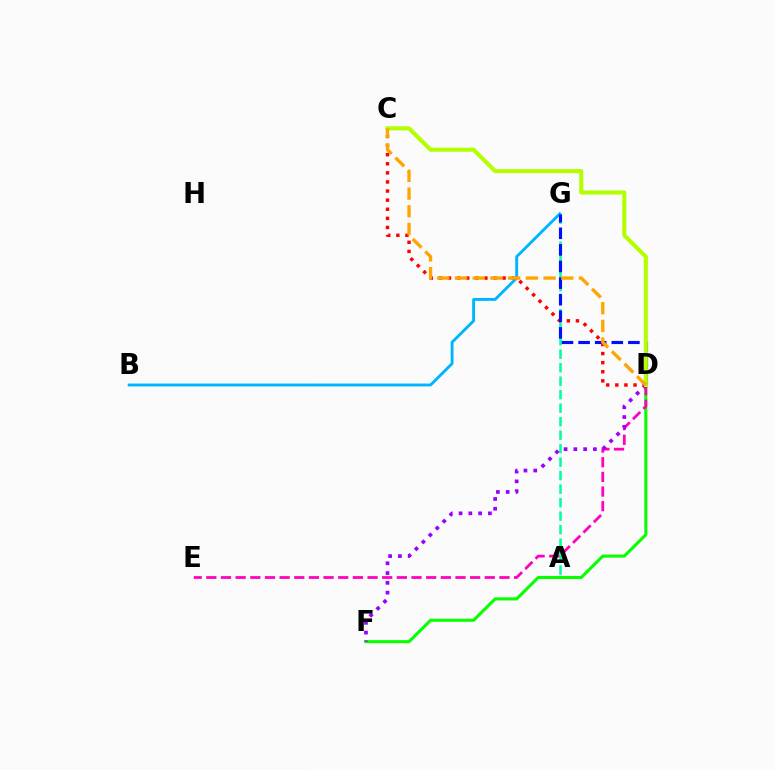{('A', 'G'): [{'color': '#00ff9d', 'line_style': 'dashed', 'thickness': 1.83}], ('B', 'G'): [{'color': '#00b5ff', 'line_style': 'solid', 'thickness': 2.07}], ('D', 'F'): [{'color': '#08ff00', 'line_style': 'solid', 'thickness': 2.21}, {'color': '#9b00ff', 'line_style': 'dotted', 'thickness': 2.66}], ('D', 'E'): [{'color': '#ff00bd', 'line_style': 'dashed', 'thickness': 1.99}], ('C', 'D'): [{'color': '#ff0000', 'line_style': 'dotted', 'thickness': 2.47}, {'color': '#b3ff00', 'line_style': 'solid', 'thickness': 2.94}, {'color': '#ffa500', 'line_style': 'dashed', 'thickness': 2.41}], ('D', 'G'): [{'color': '#0010ff', 'line_style': 'dashed', 'thickness': 2.26}]}